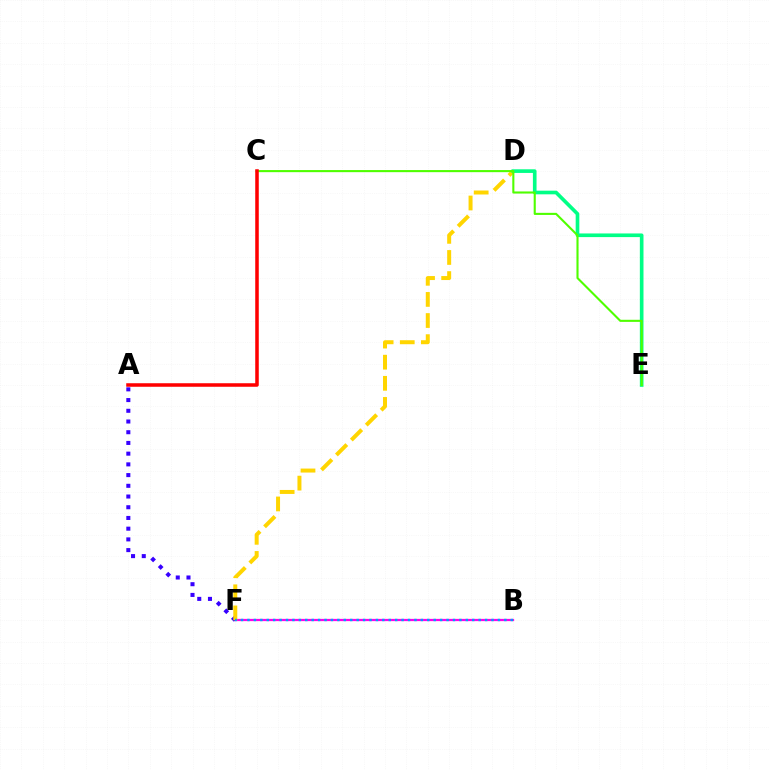{('B', 'F'): [{'color': '#ff00ed', 'line_style': 'solid', 'thickness': 1.61}, {'color': '#009eff', 'line_style': 'dotted', 'thickness': 1.74}], ('A', 'F'): [{'color': '#3700ff', 'line_style': 'dotted', 'thickness': 2.91}], ('D', 'F'): [{'color': '#ffd500', 'line_style': 'dashed', 'thickness': 2.87}], ('D', 'E'): [{'color': '#00ff86', 'line_style': 'solid', 'thickness': 2.63}], ('C', 'E'): [{'color': '#4fff00', 'line_style': 'solid', 'thickness': 1.51}], ('A', 'C'): [{'color': '#ff0000', 'line_style': 'solid', 'thickness': 2.54}]}